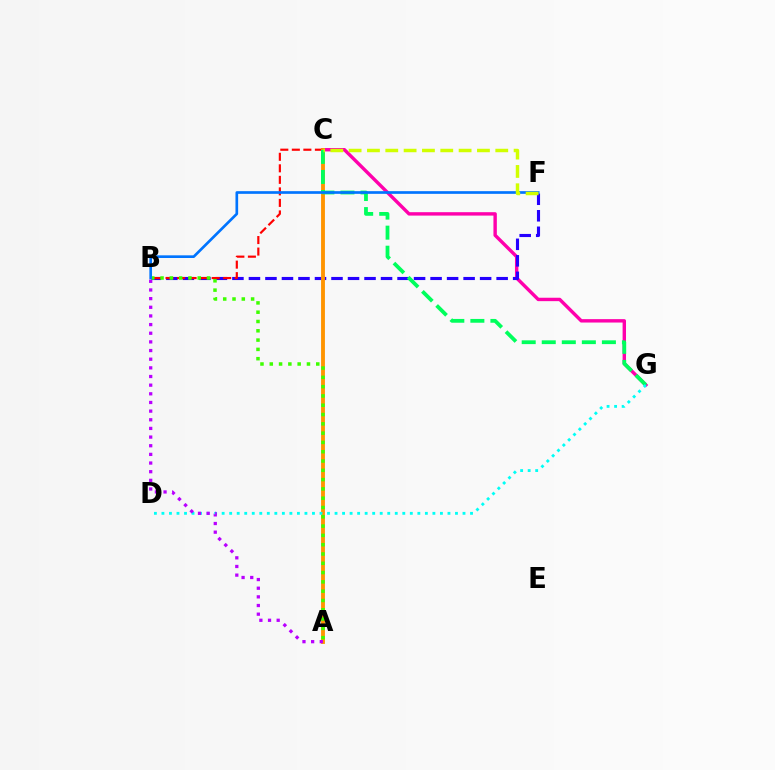{('C', 'G'): [{'color': '#ff00ac', 'line_style': 'solid', 'thickness': 2.45}, {'color': '#00ff5c', 'line_style': 'dashed', 'thickness': 2.72}], ('B', 'F'): [{'color': '#2500ff', 'line_style': 'dashed', 'thickness': 2.24}, {'color': '#0074ff', 'line_style': 'solid', 'thickness': 1.92}], ('B', 'C'): [{'color': '#ff0000', 'line_style': 'dashed', 'thickness': 1.57}], ('A', 'C'): [{'color': '#ff9400', 'line_style': 'solid', 'thickness': 2.78}], ('A', 'B'): [{'color': '#3dff00', 'line_style': 'dotted', 'thickness': 2.53}, {'color': '#b900ff', 'line_style': 'dotted', 'thickness': 2.35}], ('C', 'F'): [{'color': '#d1ff00', 'line_style': 'dashed', 'thickness': 2.49}], ('D', 'G'): [{'color': '#00fff6', 'line_style': 'dotted', 'thickness': 2.05}]}